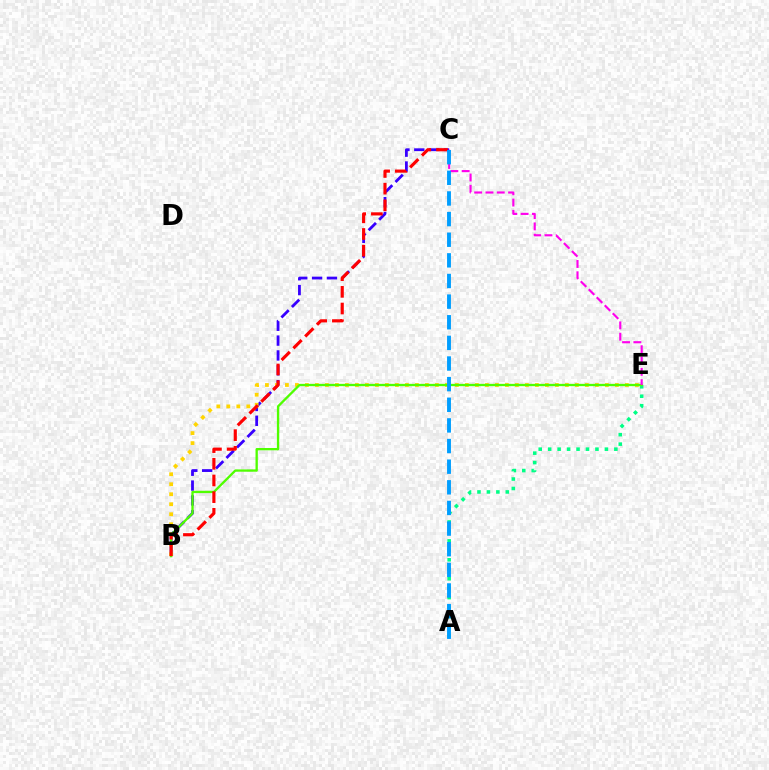{('B', 'C'): [{'color': '#3700ff', 'line_style': 'dashed', 'thickness': 2.02}, {'color': '#ff0000', 'line_style': 'dashed', 'thickness': 2.27}], ('A', 'E'): [{'color': '#00ff86', 'line_style': 'dotted', 'thickness': 2.57}], ('B', 'E'): [{'color': '#ffd500', 'line_style': 'dotted', 'thickness': 2.72}, {'color': '#4fff00', 'line_style': 'solid', 'thickness': 1.67}], ('C', 'E'): [{'color': '#ff00ed', 'line_style': 'dashed', 'thickness': 1.54}], ('A', 'C'): [{'color': '#009eff', 'line_style': 'dashed', 'thickness': 2.8}]}